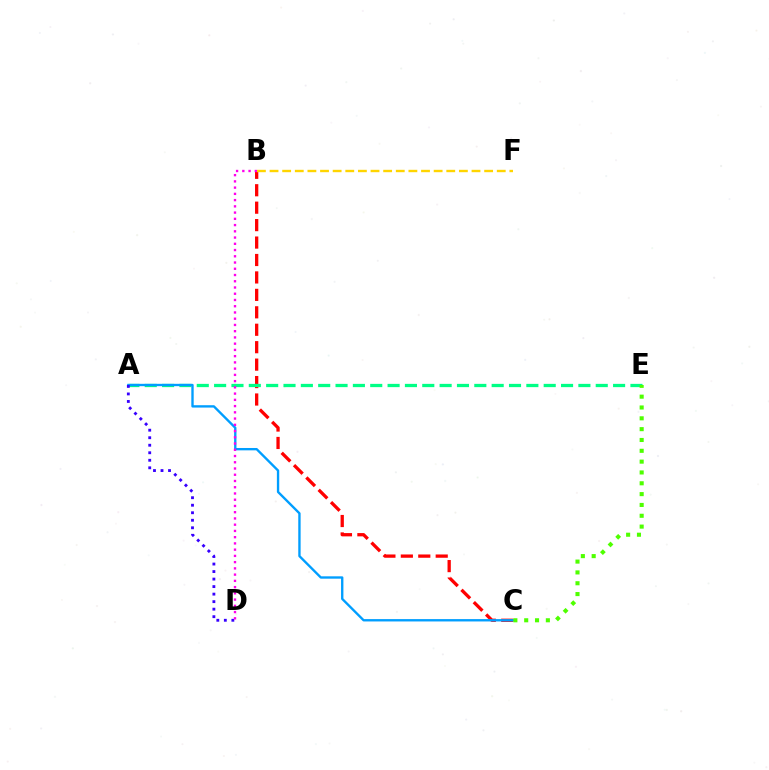{('B', 'C'): [{'color': '#ff0000', 'line_style': 'dashed', 'thickness': 2.37}], ('A', 'E'): [{'color': '#00ff86', 'line_style': 'dashed', 'thickness': 2.36}], ('A', 'C'): [{'color': '#009eff', 'line_style': 'solid', 'thickness': 1.7}], ('A', 'D'): [{'color': '#3700ff', 'line_style': 'dotted', 'thickness': 2.04}], ('B', 'D'): [{'color': '#ff00ed', 'line_style': 'dotted', 'thickness': 1.7}], ('C', 'E'): [{'color': '#4fff00', 'line_style': 'dotted', 'thickness': 2.94}], ('B', 'F'): [{'color': '#ffd500', 'line_style': 'dashed', 'thickness': 1.71}]}